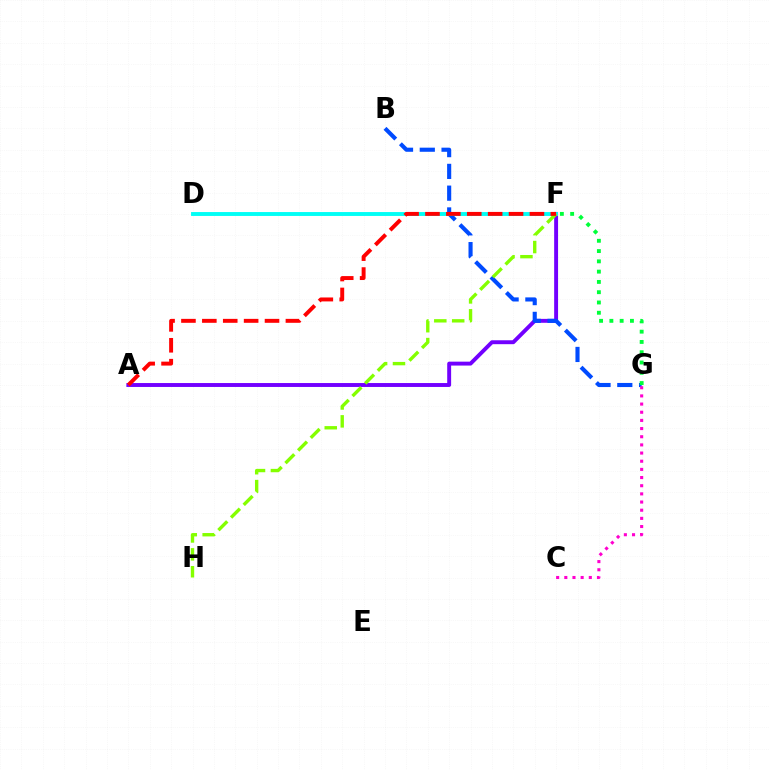{('A', 'F'): [{'color': '#7200ff', 'line_style': 'solid', 'thickness': 2.82}, {'color': '#ff0000', 'line_style': 'dashed', 'thickness': 2.84}], ('B', 'G'): [{'color': '#004bff', 'line_style': 'dashed', 'thickness': 2.96}], ('D', 'F'): [{'color': '#ffbd00', 'line_style': 'dashed', 'thickness': 1.53}, {'color': '#00fff6', 'line_style': 'solid', 'thickness': 2.79}], ('C', 'G'): [{'color': '#ff00cf', 'line_style': 'dotted', 'thickness': 2.22}], ('F', 'H'): [{'color': '#84ff00', 'line_style': 'dashed', 'thickness': 2.43}], ('F', 'G'): [{'color': '#00ff39', 'line_style': 'dotted', 'thickness': 2.79}]}